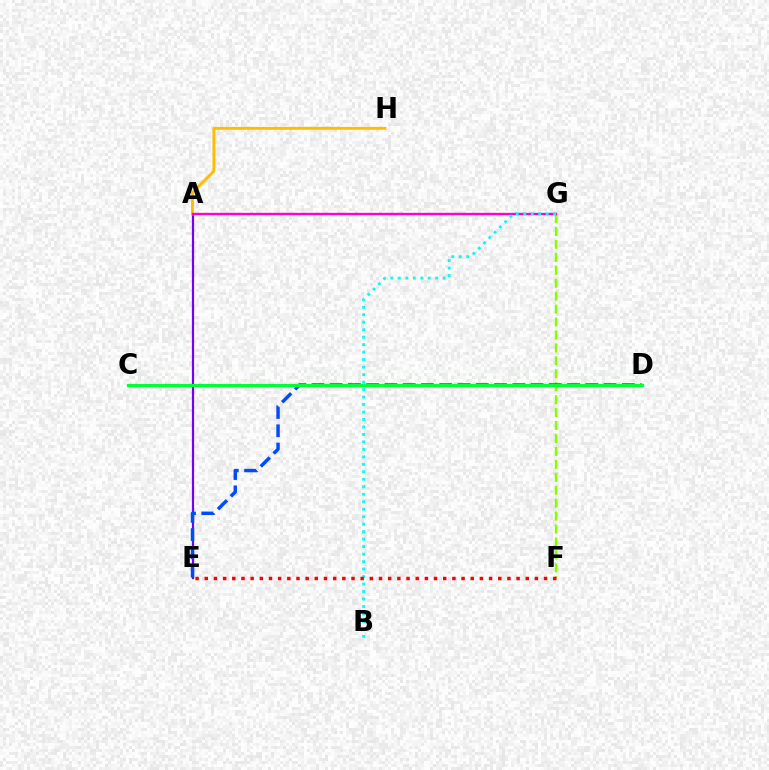{('F', 'G'): [{'color': '#84ff00', 'line_style': 'dashed', 'thickness': 1.76}], ('A', 'E'): [{'color': '#7200ff', 'line_style': 'solid', 'thickness': 1.6}], ('A', 'H'): [{'color': '#ffbd00', 'line_style': 'solid', 'thickness': 2.07}], ('D', 'E'): [{'color': '#004bff', 'line_style': 'dashed', 'thickness': 2.48}], ('C', 'D'): [{'color': '#00ff39', 'line_style': 'solid', 'thickness': 2.28}], ('A', 'G'): [{'color': '#ff00cf', 'line_style': 'solid', 'thickness': 1.69}], ('B', 'G'): [{'color': '#00fff6', 'line_style': 'dotted', 'thickness': 2.03}], ('E', 'F'): [{'color': '#ff0000', 'line_style': 'dotted', 'thickness': 2.49}]}